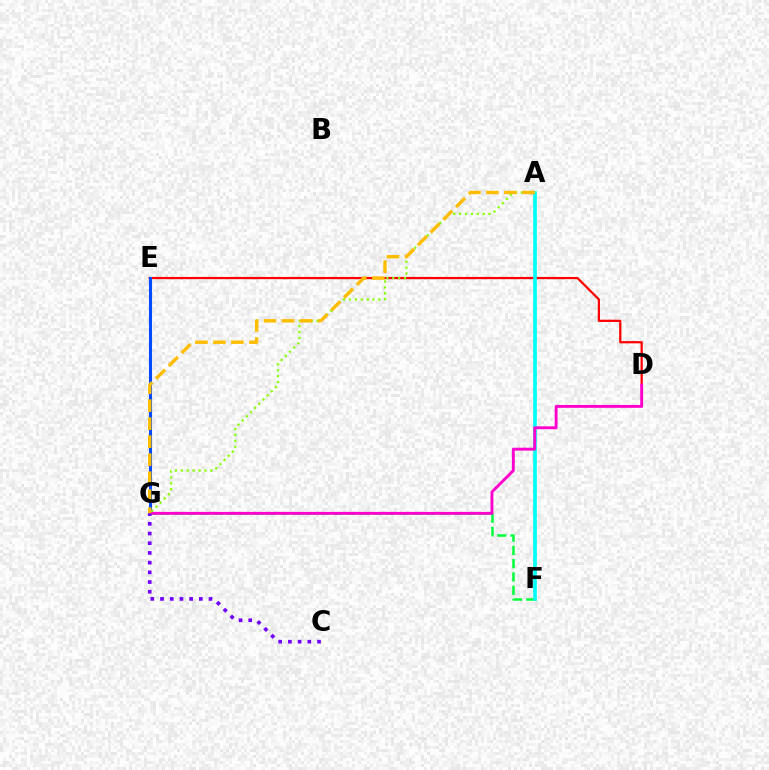{('D', 'E'): [{'color': '#ff0000', 'line_style': 'solid', 'thickness': 1.61}], ('E', 'G'): [{'color': '#004bff', 'line_style': 'solid', 'thickness': 2.22}], ('F', 'G'): [{'color': '#00ff39', 'line_style': 'dashed', 'thickness': 1.81}], ('A', 'F'): [{'color': '#00fff6', 'line_style': 'solid', 'thickness': 2.63}], ('A', 'G'): [{'color': '#84ff00', 'line_style': 'dotted', 'thickness': 1.6}, {'color': '#ffbd00', 'line_style': 'dashed', 'thickness': 2.45}], ('D', 'G'): [{'color': '#ff00cf', 'line_style': 'solid', 'thickness': 2.08}], ('C', 'G'): [{'color': '#7200ff', 'line_style': 'dotted', 'thickness': 2.64}]}